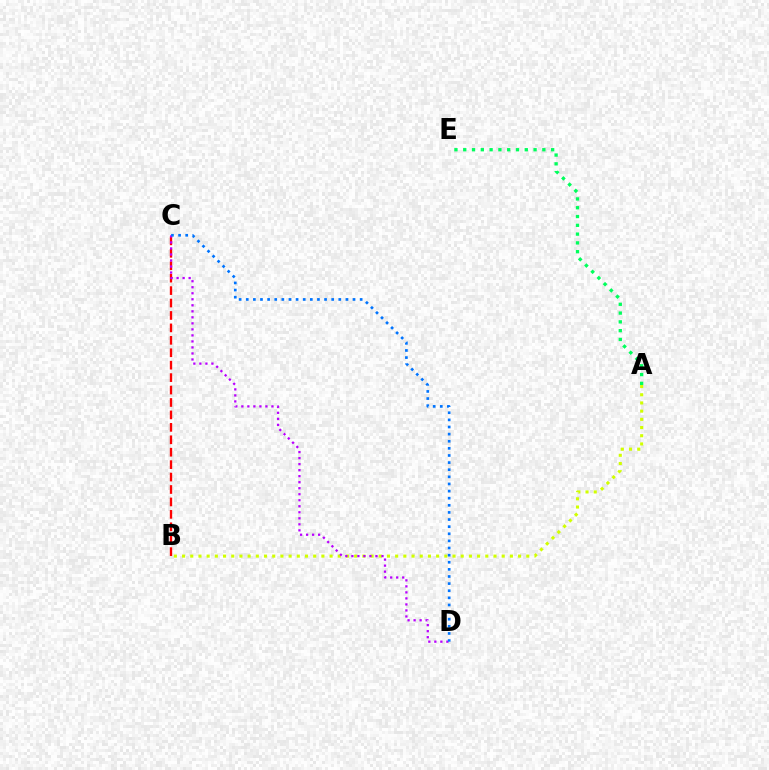{('A', 'B'): [{'color': '#d1ff00', 'line_style': 'dotted', 'thickness': 2.23}], ('B', 'C'): [{'color': '#ff0000', 'line_style': 'dashed', 'thickness': 1.69}], ('A', 'E'): [{'color': '#00ff5c', 'line_style': 'dotted', 'thickness': 2.39}], ('C', 'D'): [{'color': '#b900ff', 'line_style': 'dotted', 'thickness': 1.64}, {'color': '#0074ff', 'line_style': 'dotted', 'thickness': 1.93}]}